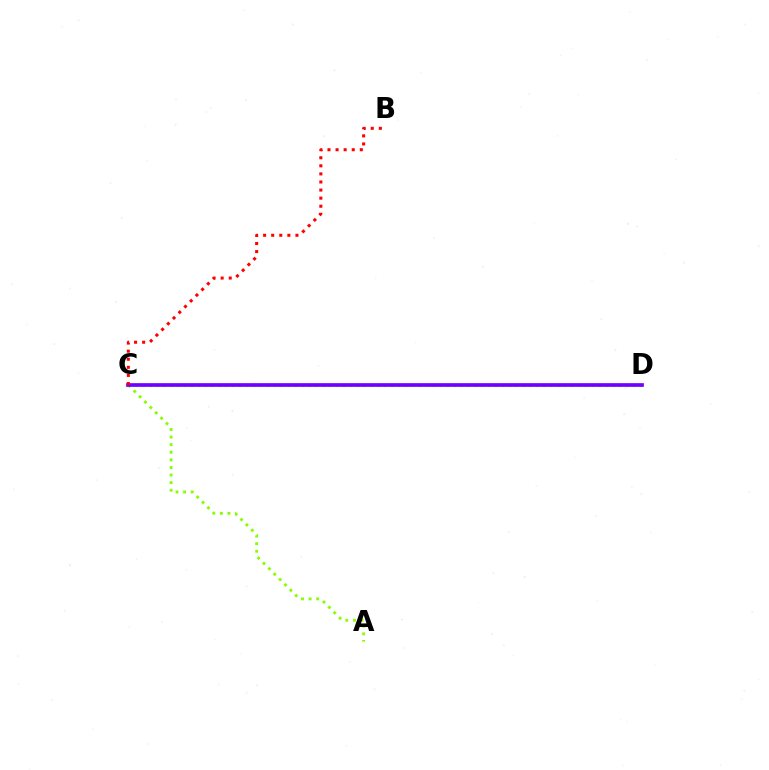{('A', 'C'): [{'color': '#84ff00', 'line_style': 'dotted', 'thickness': 2.06}], ('C', 'D'): [{'color': '#00fff6', 'line_style': 'dotted', 'thickness': 1.88}, {'color': '#7200ff', 'line_style': 'solid', 'thickness': 2.66}], ('B', 'C'): [{'color': '#ff0000', 'line_style': 'dotted', 'thickness': 2.2}]}